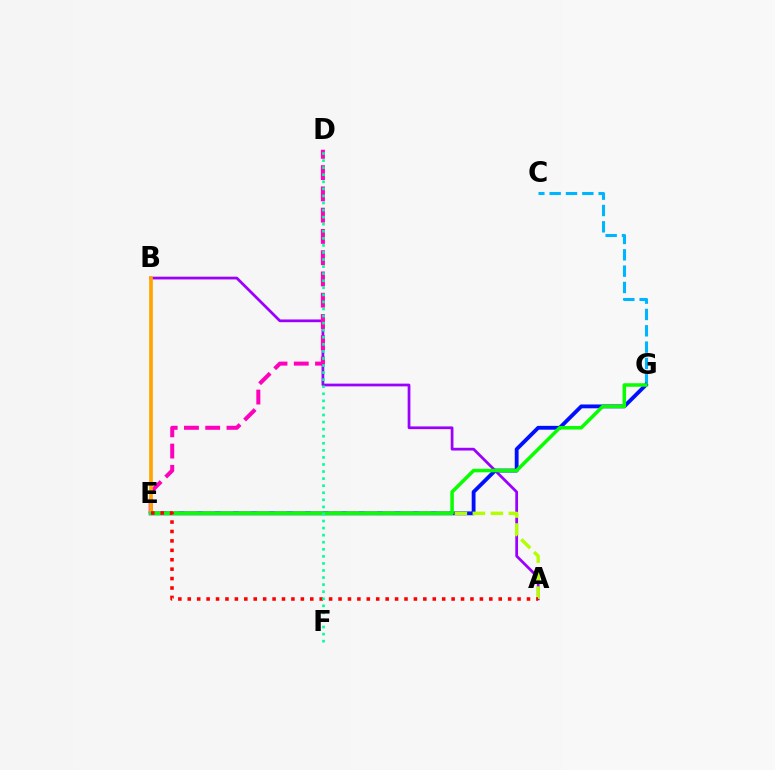{('C', 'G'): [{'color': '#00b5ff', 'line_style': 'dashed', 'thickness': 2.22}], ('A', 'B'): [{'color': '#9b00ff', 'line_style': 'solid', 'thickness': 1.98}], ('E', 'G'): [{'color': '#0010ff', 'line_style': 'solid', 'thickness': 2.76}, {'color': '#08ff00', 'line_style': 'solid', 'thickness': 2.53}], ('A', 'E'): [{'color': '#b3ff00', 'line_style': 'dashed', 'thickness': 2.45}, {'color': '#ff0000', 'line_style': 'dotted', 'thickness': 2.56}], ('D', 'E'): [{'color': '#ff00bd', 'line_style': 'dashed', 'thickness': 2.89}], ('B', 'E'): [{'color': '#ffa500', 'line_style': 'solid', 'thickness': 2.66}], ('D', 'F'): [{'color': '#00ff9d', 'line_style': 'dotted', 'thickness': 1.92}]}